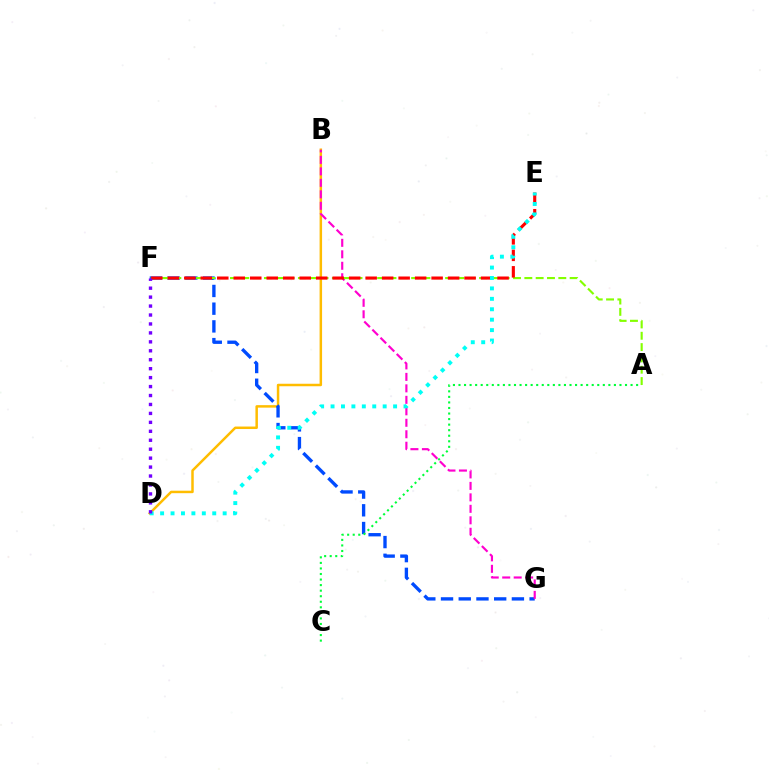{('B', 'D'): [{'color': '#ffbd00', 'line_style': 'solid', 'thickness': 1.79}], ('F', 'G'): [{'color': '#004bff', 'line_style': 'dashed', 'thickness': 2.41}], ('B', 'G'): [{'color': '#ff00cf', 'line_style': 'dashed', 'thickness': 1.56}], ('A', 'F'): [{'color': '#84ff00', 'line_style': 'dashed', 'thickness': 1.54}], ('A', 'C'): [{'color': '#00ff39', 'line_style': 'dotted', 'thickness': 1.51}], ('E', 'F'): [{'color': '#ff0000', 'line_style': 'dashed', 'thickness': 2.24}], ('D', 'E'): [{'color': '#00fff6', 'line_style': 'dotted', 'thickness': 2.83}], ('D', 'F'): [{'color': '#7200ff', 'line_style': 'dotted', 'thickness': 2.43}]}